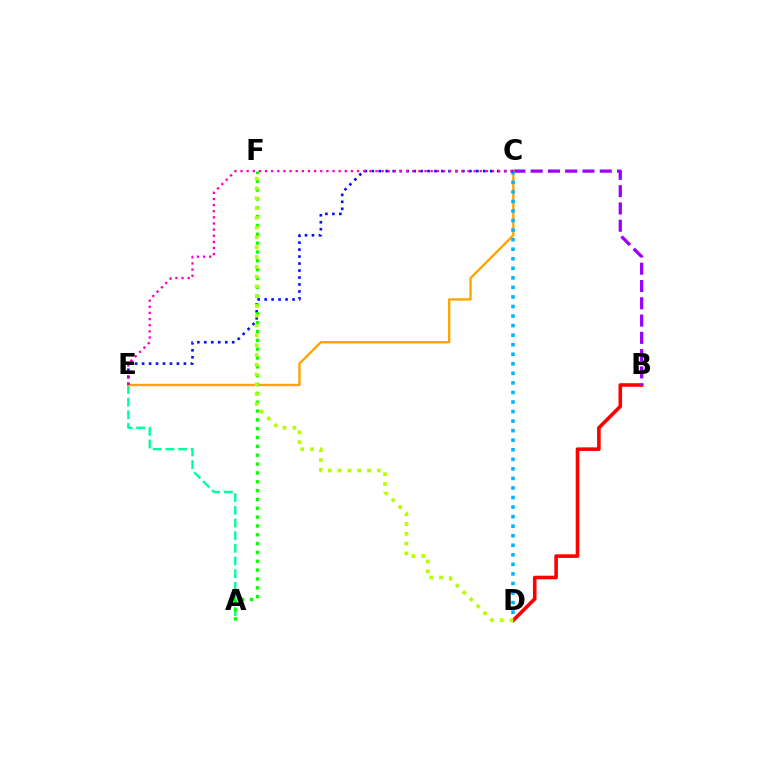{('B', 'D'): [{'color': '#ff0000', 'line_style': 'solid', 'thickness': 2.59}], ('B', 'C'): [{'color': '#9b00ff', 'line_style': 'dashed', 'thickness': 2.35}], ('A', 'E'): [{'color': '#00ff9d', 'line_style': 'dashed', 'thickness': 1.72}], ('C', 'E'): [{'color': '#ffa500', 'line_style': 'solid', 'thickness': 1.7}, {'color': '#0010ff', 'line_style': 'dotted', 'thickness': 1.89}, {'color': '#ff00bd', 'line_style': 'dotted', 'thickness': 1.67}], ('C', 'D'): [{'color': '#00b5ff', 'line_style': 'dotted', 'thickness': 2.59}], ('A', 'F'): [{'color': '#08ff00', 'line_style': 'dotted', 'thickness': 2.4}], ('D', 'F'): [{'color': '#b3ff00', 'line_style': 'dotted', 'thickness': 2.66}]}